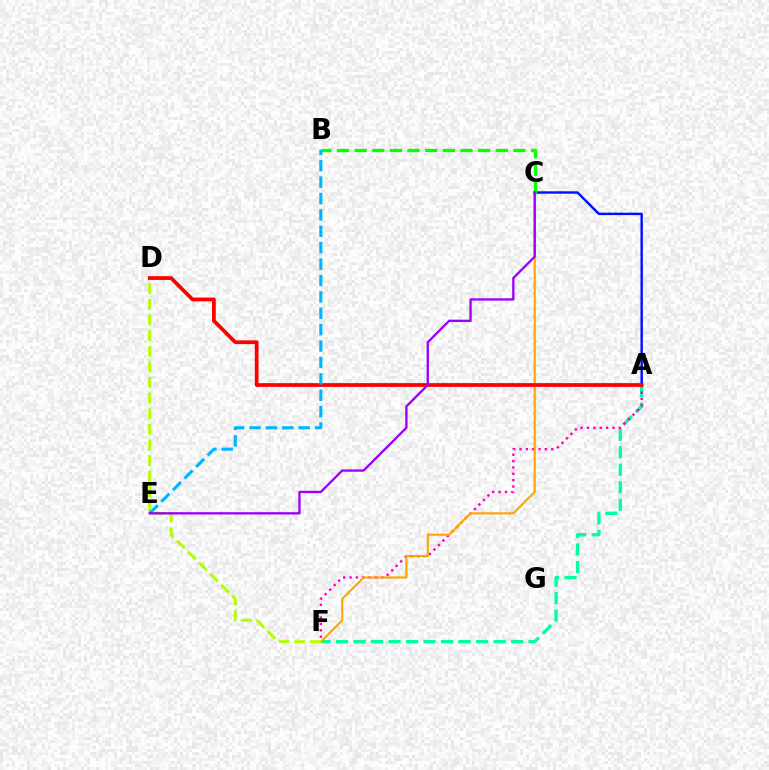{('A', 'F'): [{'color': '#00ff9d', 'line_style': 'dashed', 'thickness': 2.38}, {'color': '#ff00bd', 'line_style': 'dotted', 'thickness': 1.73}], ('C', 'F'): [{'color': '#ffa500', 'line_style': 'solid', 'thickness': 1.54}], ('A', 'C'): [{'color': '#0010ff', 'line_style': 'solid', 'thickness': 1.74}], ('D', 'F'): [{'color': '#b3ff00', 'line_style': 'dashed', 'thickness': 2.12}], ('B', 'C'): [{'color': '#08ff00', 'line_style': 'dashed', 'thickness': 2.4}], ('A', 'D'): [{'color': '#ff0000', 'line_style': 'solid', 'thickness': 2.71}], ('B', 'E'): [{'color': '#00b5ff', 'line_style': 'dashed', 'thickness': 2.23}], ('C', 'E'): [{'color': '#9b00ff', 'line_style': 'solid', 'thickness': 1.68}]}